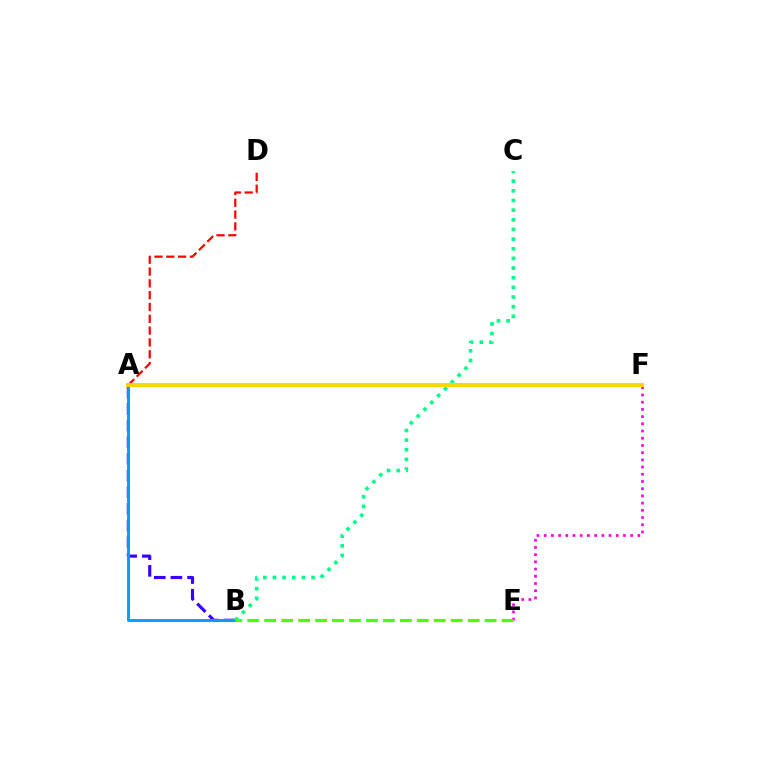{('A', 'B'): [{'color': '#3700ff', 'line_style': 'dashed', 'thickness': 2.26}, {'color': '#009eff', 'line_style': 'solid', 'thickness': 2.08}], ('E', 'F'): [{'color': '#ff00ed', 'line_style': 'dotted', 'thickness': 1.96}], ('B', 'C'): [{'color': '#00ff86', 'line_style': 'dotted', 'thickness': 2.62}], ('A', 'D'): [{'color': '#ff0000', 'line_style': 'dashed', 'thickness': 1.61}], ('B', 'E'): [{'color': '#4fff00', 'line_style': 'dashed', 'thickness': 2.3}], ('A', 'F'): [{'color': '#ffd500', 'line_style': 'solid', 'thickness': 2.82}]}